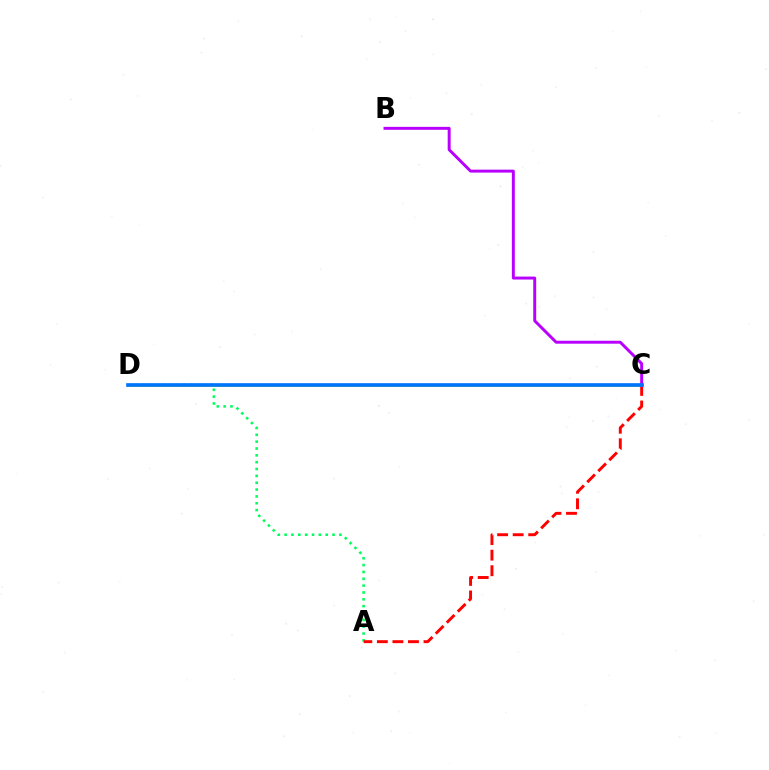{('A', 'D'): [{'color': '#00ff5c', 'line_style': 'dotted', 'thickness': 1.86}], ('C', 'D'): [{'color': '#d1ff00', 'line_style': 'solid', 'thickness': 2.14}, {'color': '#0074ff', 'line_style': 'solid', 'thickness': 2.63}], ('A', 'C'): [{'color': '#ff0000', 'line_style': 'dashed', 'thickness': 2.11}], ('B', 'C'): [{'color': '#b900ff', 'line_style': 'solid', 'thickness': 2.12}]}